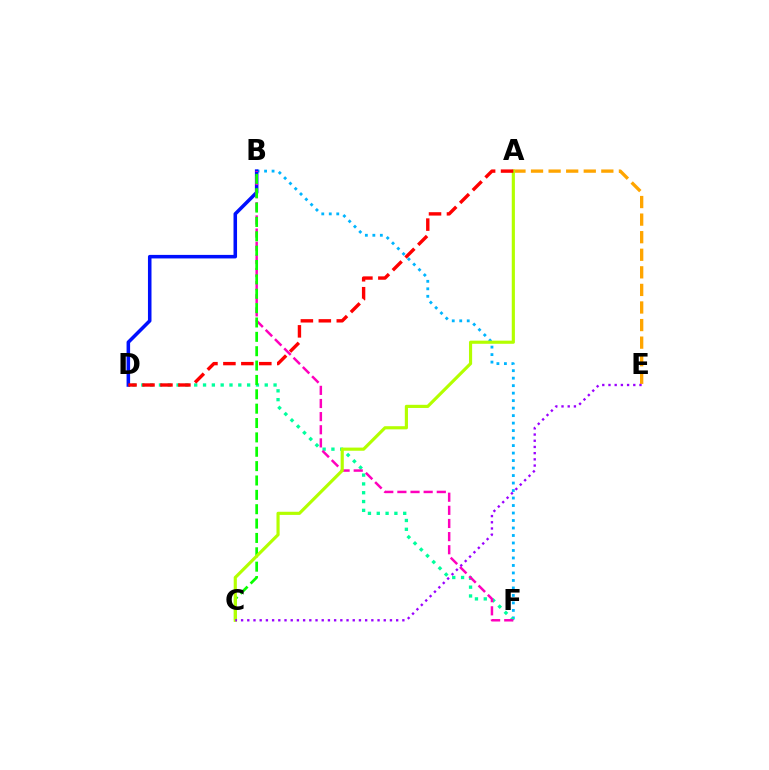{('A', 'E'): [{'color': '#ffa500', 'line_style': 'dashed', 'thickness': 2.39}], ('B', 'F'): [{'color': '#00b5ff', 'line_style': 'dotted', 'thickness': 2.04}, {'color': '#ff00bd', 'line_style': 'dashed', 'thickness': 1.78}], ('D', 'F'): [{'color': '#00ff9d', 'line_style': 'dotted', 'thickness': 2.4}], ('B', 'D'): [{'color': '#0010ff', 'line_style': 'solid', 'thickness': 2.55}], ('B', 'C'): [{'color': '#08ff00', 'line_style': 'dashed', 'thickness': 1.95}], ('A', 'C'): [{'color': '#b3ff00', 'line_style': 'solid', 'thickness': 2.27}], ('A', 'D'): [{'color': '#ff0000', 'line_style': 'dashed', 'thickness': 2.44}], ('C', 'E'): [{'color': '#9b00ff', 'line_style': 'dotted', 'thickness': 1.69}]}